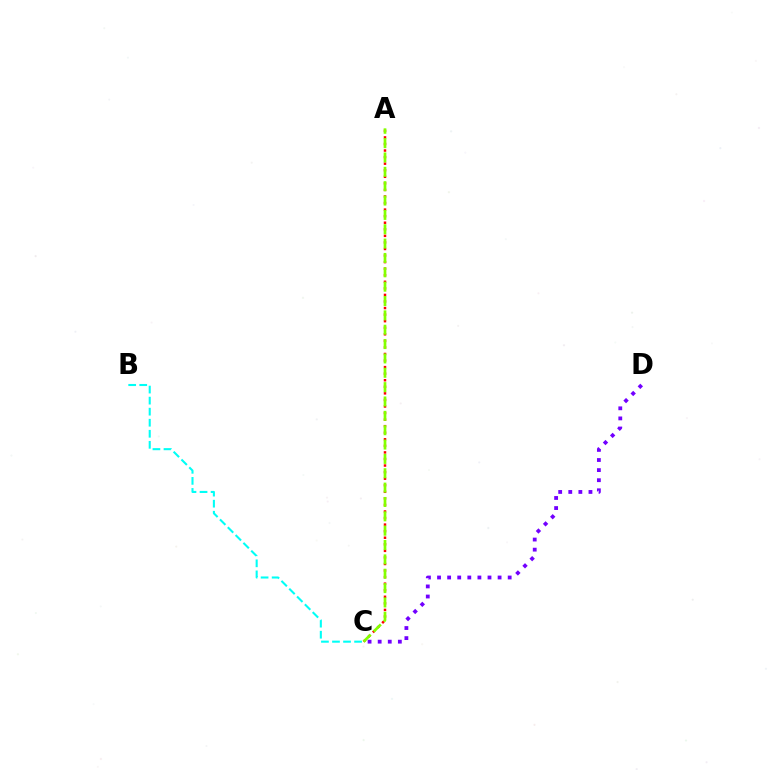{('C', 'D'): [{'color': '#7200ff', 'line_style': 'dotted', 'thickness': 2.74}], ('B', 'C'): [{'color': '#00fff6', 'line_style': 'dashed', 'thickness': 1.5}], ('A', 'C'): [{'color': '#ff0000', 'line_style': 'dotted', 'thickness': 1.78}, {'color': '#84ff00', 'line_style': 'dashed', 'thickness': 1.95}]}